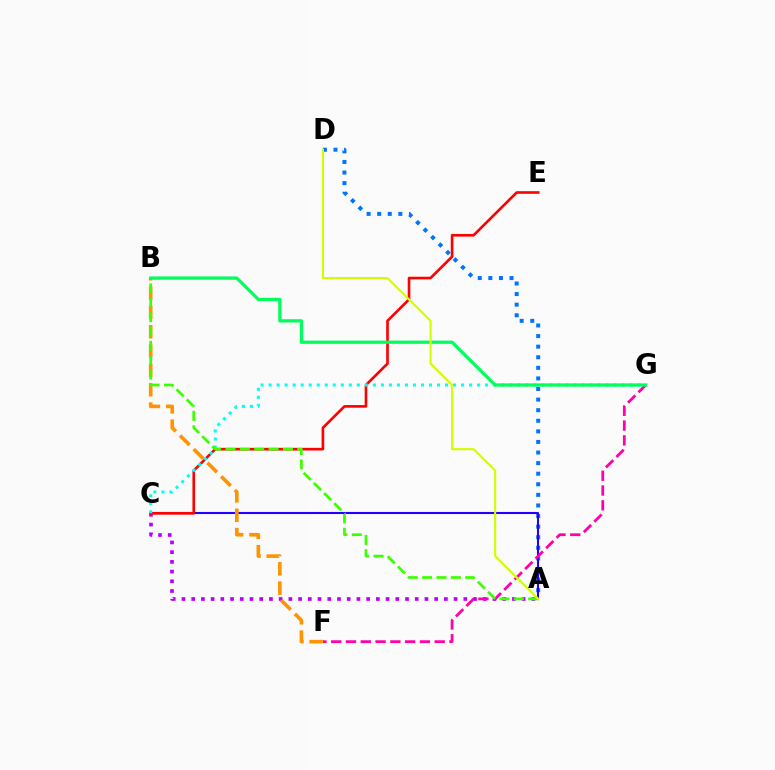{('A', 'C'): [{'color': '#b900ff', 'line_style': 'dotted', 'thickness': 2.64}, {'color': '#2500ff', 'line_style': 'solid', 'thickness': 1.5}], ('A', 'D'): [{'color': '#0074ff', 'line_style': 'dotted', 'thickness': 2.88}, {'color': '#d1ff00', 'line_style': 'solid', 'thickness': 1.55}], ('F', 'G'): [{'color': '#ff00ac', 'line_style': 'dashed', 'thickness': 2.01}], ('B', 'F'): [{'color': '#ff9400', 'line_style': 'dashed', 'thickness': 2.62}], ('C', 'E'): [{'color': '#ff0000', 'line_style': 'solid', 'thickness': 1.9}], ('C', 'G'): [{'color': '#00fff6', 'line_style': 'dotted', 'thickness': 2.18}], ('A', 'B'): [{'color': '#3dff00', 'line_style': 'dashed', 'thickness': 1.95}], ('B', 'G'): [{'color': '#00ff5c', 'line_style': 'solid', 'thickness': 2.34}]}